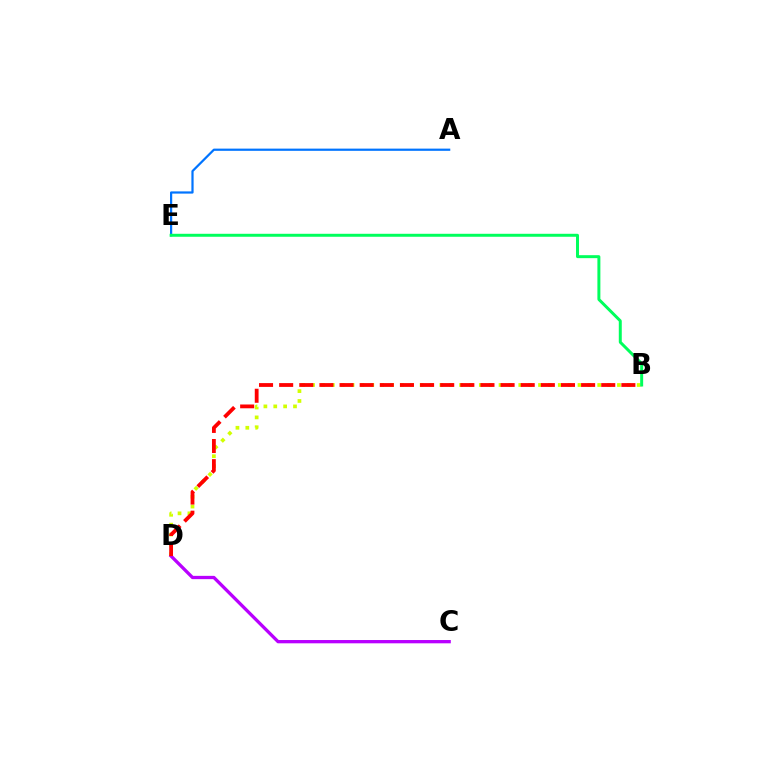{('B', 'D'): [{'color': '#d1ff00', 'line_style': 'dotted', 'thickness': 2.68}, {'color': '#ff0000', 'line_style': 'dashed', 'thickness': 2.73}], ('C', 'D'): [{'color': '#b900ff', 'line_style': 'solid', 'thickness': 2.37}], ('A', 'E'): [{'color': '#0074ff', 'line_style': 'solid', 'thickness': 1.59}], ('B', 'E'): [{'color': '#00ff5c', 'line_style': 'solid', 'thickness': 2.14}]}